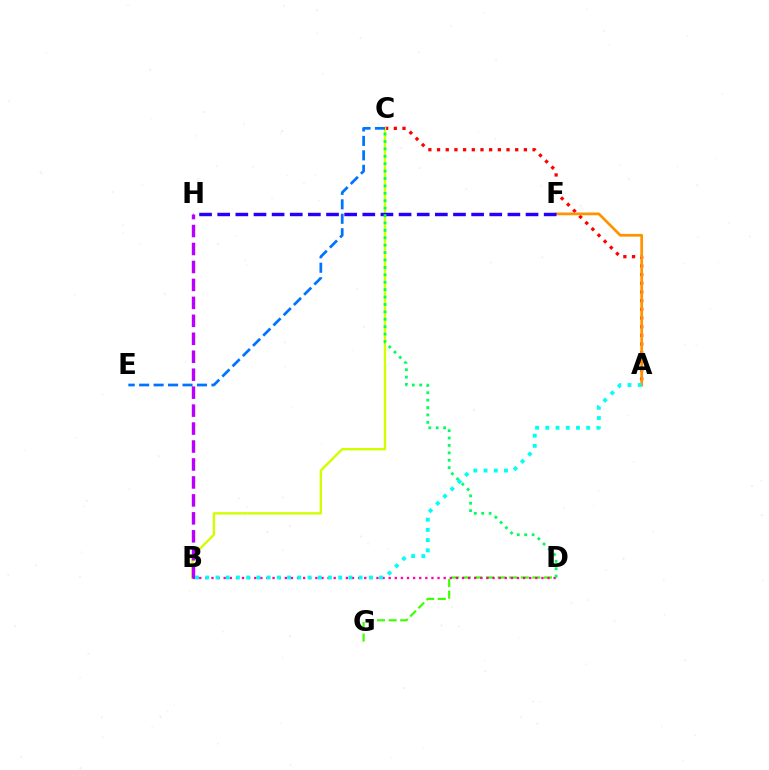{('D', 'G'): [{'color': '#3dff00', 'line_style': 'dashed', 'thickness': 1.58}], ('A', 'C'): [{'color': '#ff0000', 'line_style': 'dotted', 'thickness': 2.36}], ('B', 'C'): [{'color': '#d1ff00', 'line_style': 'solid', 'thickness': 1.72}], ('C', 'E'): [{'color': '#0074ff', 'line_style': 'dashed', 'thickness': 1.96}], ('B', 'D'): [{'color': '#ff00ac', 'line_style': 'dotted', 'thickness': 1.66}], ('A', 'F'): [{'color': '#ff9400', 'line_style': 'solid', 'thickness': 1.98}], ('B', 'H'): [{'color': '#b900ff', 'line_style': 'dashed', 'thickness': 2.44}], ('F', 'H'): [{'color': '#2500ff', 'line_style': 'dashed', 'thickness': 2.46}], ('C', 'D'): [{'color': '#00ff5c', 'line_style': 'dotted', 'thickness': 2.01}], ('A', 'B'): [{'color': '#00fff6', 'line_style': 'dotted', 'thickness': 2.78}]}